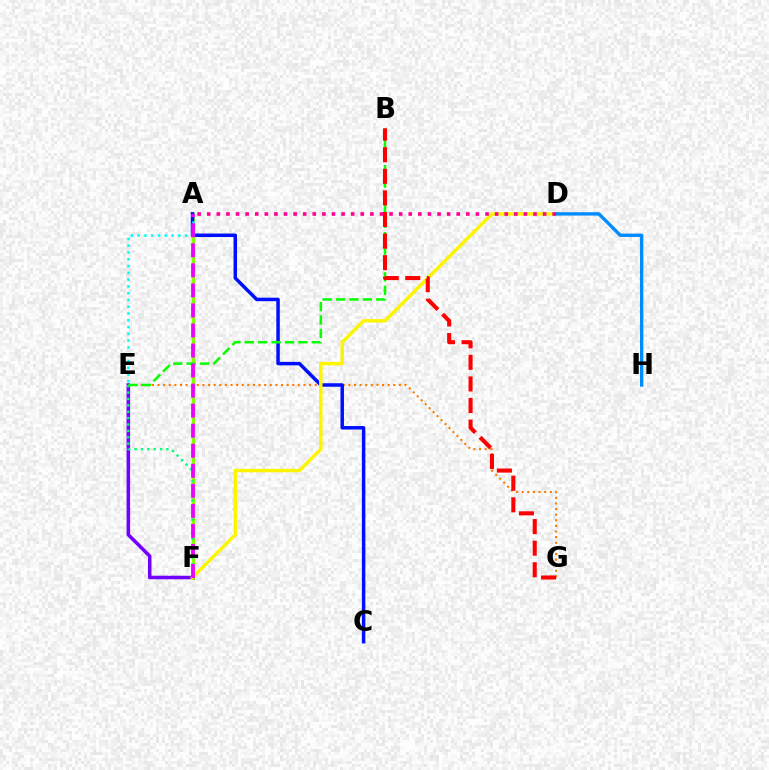{('A', 'F'): [{'color': '#84ff00', 'line_style': 'solid', 'thickness': 2.48}, {'color': '#ee00ff', 'line_style': 'dashed', 'thickness': 2.72}], ('E', 'F'): [{'color': '#7200ff', 'line_style': 'solid', 'thickness': 2.54}, {'color': '#00ff74', 'line_style': 'dotted', 'thickness': 1.73}], ('E', 'G'): [{'color': '#ff7c00', 'line_style': 'dotted', 'thickness': 1.53}], ('A', 'C'): [{'color': '#0010ff', 'line_style': 'solid', 'thickness': 2.52}], ('B', 'E'): [{'color': '#08ff00', 'line_style': 'dashed', 'thickness': 1.82}], ('D', 'F'): [{'color': '#fcf500', 'line_style': 'solid', 'thickness': 2.48}], ('A', 'E'): [{'color': '#00fff6', 'line_style': 'dotted', 'thickness': 1.84}], ('D', 'H'): [{'color': '#008cff', 'line_style': 'solid', 'thickness': 2.41}], ('A', 'D'): [{'color': '#ff0094', 'line_style': 'dotted', 'thickness': 2.61}], ('B', 'G'): [{'color': '#ff0000', 'line_style': 'dashed', 'thickness': 2.93}]}